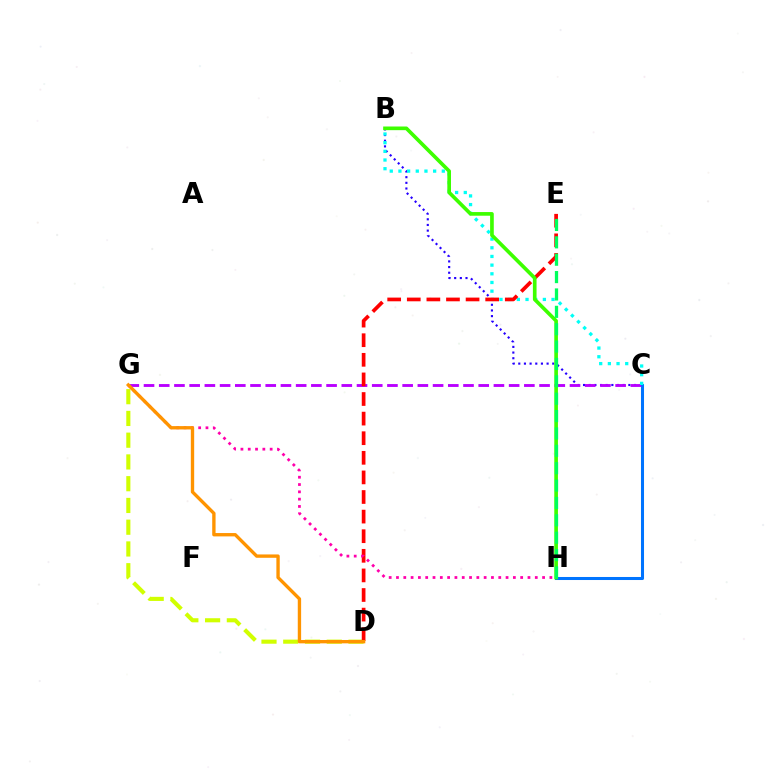{('B', 'C'): [{'color': '#2500ff', 'line_style': 'dotted', 'thickness': 1.54}, {'color': '#00fff6', 'line_style': 'dotted', 'thickness': 2.36}], ('C', 'H'): [{'color': '#0074ff', 'line_style': 'solid', 'thickness': 2.19}], ('C', 'G'): [{'color': '#b900ff', 'line_style': 'dashed', 'thickness': 2.07}], ('D', 'G'): [{'color': '#d1ff00', 'line_style': 'dashed', 'thickness': 2.96}, {'color': '#ff9400', 'line_style': 'solid', 'thickness': 2.41}], ('D', 'E'): [{'color': '#ff0000', 'line_style': 'dashed', 'thickness': 2.66}], ('G', 'H'): [{'color': '#ff00ac', 'line_style': 'dotted', 'thickness': 1.98}], ('B', 'H'): [{'color': '#3dff00', 'line_style': 'solid', 'thickness': 2.64}], ('E', 'H'): [{'color': '#00ff5c', 'line_style': 'dashed', 'thickness': 2.36}]}